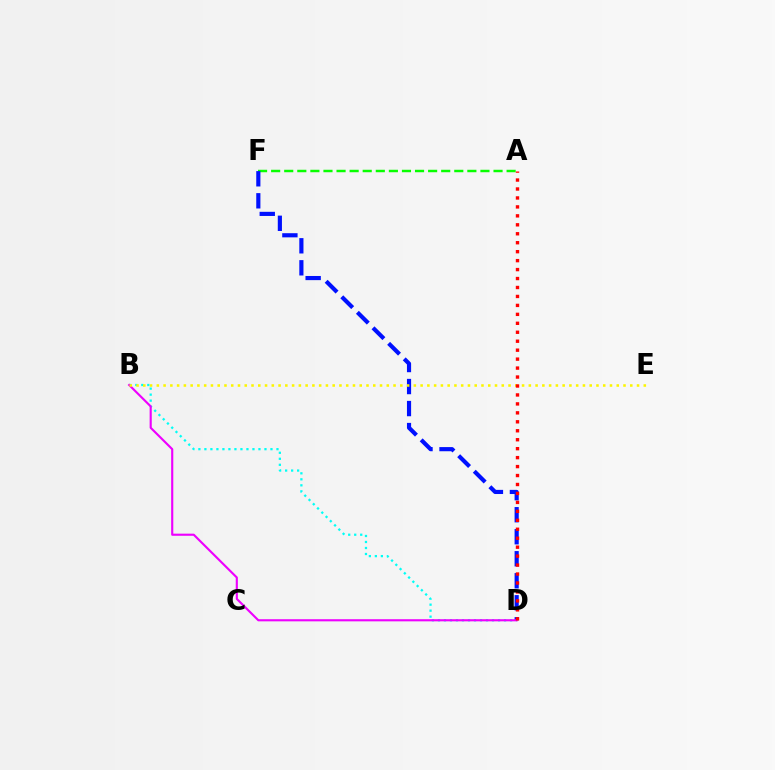{('A', 'F'): [{'color': '#08ff00', 'line_style': 'dashed', 'thickness': 1.78}], ('D', 'F'): [{'color': '#0010ff', 'line_style': 'dashed', 'thickness': 2.99}], ('B', 'D'): [{'color': '#00fff6', 'line_style': 'dotted', 'thickness': 1.63}, {'color': '#ee00ff', 'line_style': 'solid', 'thickness': 1.53}], ('B', 'E'): [{'color': '#fcf500', 'line_style': 'dotted', 'thickness': 1.84}], ('A', 'D'): [{'color': '#ff0000', 'line_style': 'dotted', 'thickness': 2.43}]}